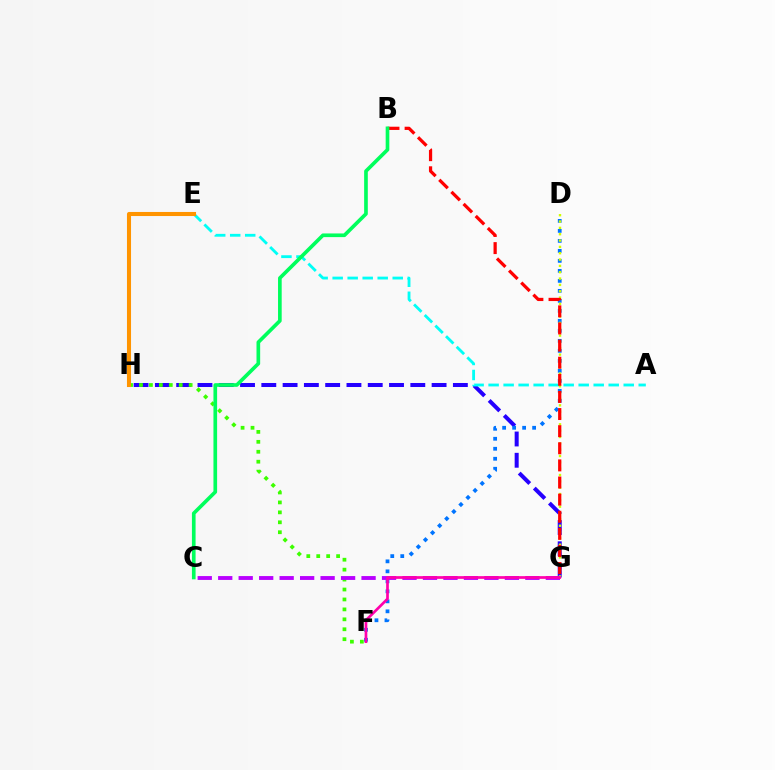{('G', 'H'): [{'color': '#2500ff', 'line_style': 'dashed', 'thickness': 2.89}], ('F', 'H'): [{'color': '#3dff00', 'line_style': 'dotted', 'thickness': 2.7}], ('D', 'F'): [{'color': '#0074ff', 'line_style': 'dotted', 'thickness': 2.72}], ('D', 'G'): [{'color': '#d1ff00', 'line_style': 'dotted', 'thickness': 1.72}], ('A', 'E'): [{'color': '#00fff6', 'line_style': 'dashed', 'thickness': 2.04}], ('C', 'G'): [{'color': '#b900ff', 'line_style': 'dashed', 'thickness': 2.78}], ('B', 'G'): [{'color': '#ff0000', 'line_style': 'dashed', 'thickness': 2.33}], ('F', 'G'): [{'color': '#ff00ac', 'line_style': 'solid', 'thickness': 1.94}], ('E', 'H'): [{'color': '#ff9400', 'line_style': 'solid', 'thickness': 2.93}], ('B', 'C'): [{'color': '#00ff5c', 'line_style': 'solid', 'thickness': 2.64}]}